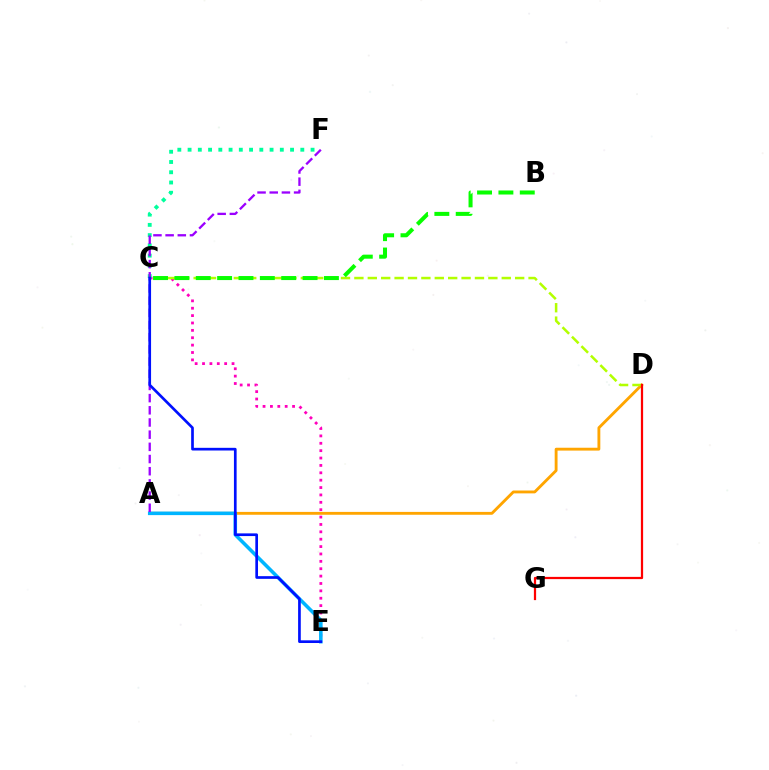{('A', 'D'): [{'color': '#ffa500', 'line_style': 'solid', 'thickness': 2.06}], ('C', 'E'): [{'color': '#ff00bd', 'line_style': 'dotted', 'thickness': 2.0}, {'color': '#0010ff', 'line_style': 'solid', 'thickness': 1.93}], ('C', 'D'): [{'color': '#b3ff00', 'line_style': 'dashed', 'thickness': 1.82}], ('C', 'F'): [{'color': '#00ff9d', 'line_style': 'dotted', 'thickness': 2.78}], ('A', 'E'): [{'color': '#00b5ff', 'line_style': 'solid', 'thickness': 2.56}], ('A', 'F'): [{'color': '#9b00ff', 'line_style': 'dashed', 'thickness': 1.66}], ('B', 'C'): [{'color': '#08ff00', 'line_style': 'dashed', 'thickness': 2.9}], ('D', 'G'): [{'color': '#ff0000', 'line_style': 'solid', 'thickness': 1.61}]}